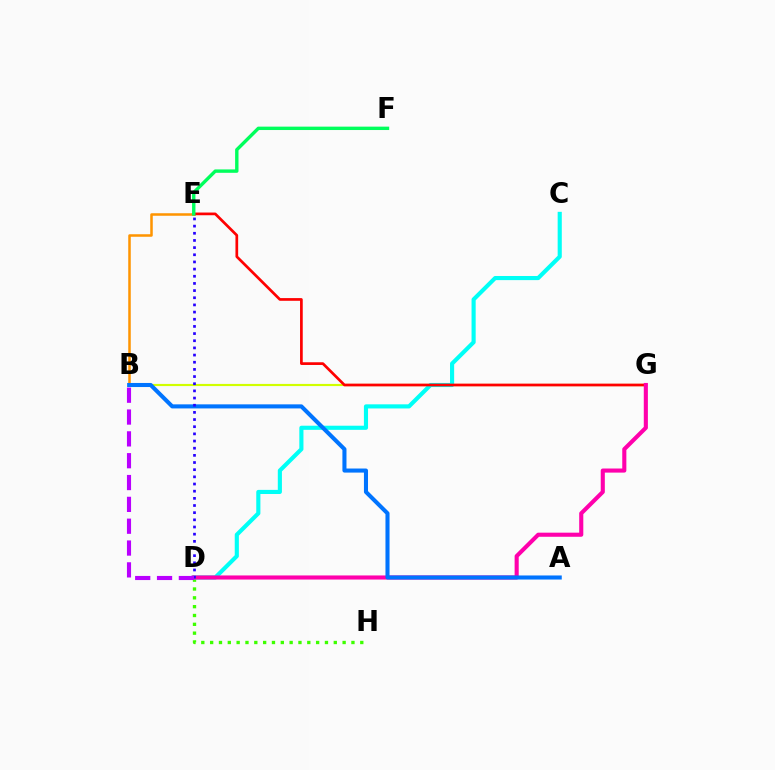{('B', 'E'): [{'color': '#ff9400', 'line_style': 'solid', 'thickness': 1.82}], ('D', 'H'): [{'color': '#3dff00', 'line_style': 'dotted', 'thickness': 2.4}], ('B', 'G'): [{'color': '#d1ff00', 'line_style': 'solid', 'thickness': 1.55}], ('C', 'D'): [{'color': '#00fff6', 'line_style': 'solid', 'thickness': 2.97}], ('E', 'G'): [{'color': '#ff0000', 'line_style': 'solid', 'thickness': 1.95}], ('E', 'F'): [{'color': '#00ff5c', 'line_style': 'solid', 'thickness': 2.44}], ('D', 'G'): [{'color': '#ff00ac', 'line_style': 'solid', 'thickness': 2.95}], ('A', 'B'): [{'color': '#0074ff', 'line_style': 'solid', 'thickness': 2.93}], ('D', 'E'): [{'color': '#2500ff', 'line_style': 'dotted', 'thickness': 1.95}], ('B', 'D'): [{'color': '#b900ff', 'line_style': 'dashed', 'thickness': 2.97}]}